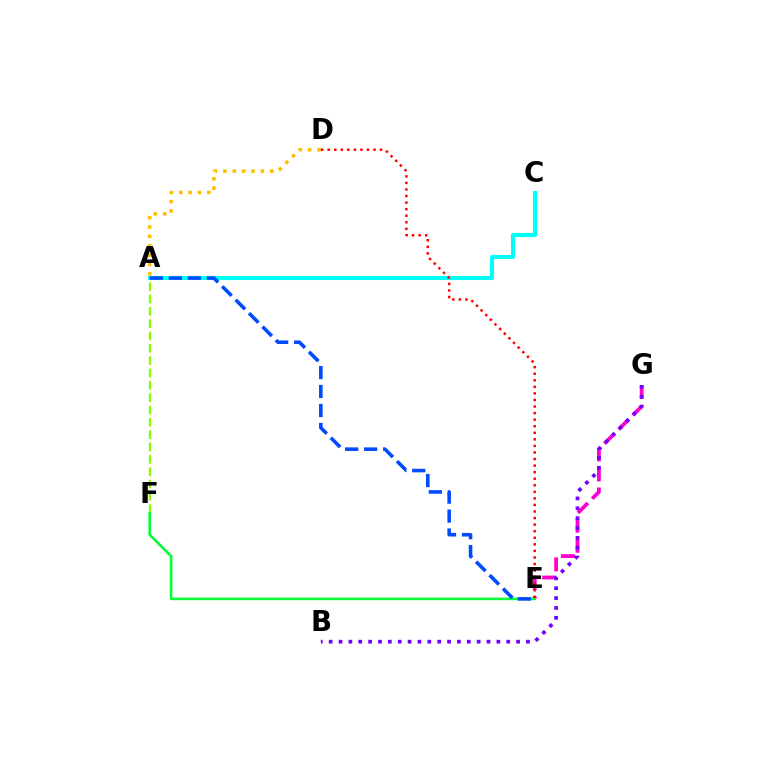{('A', 'D'): [{'color': '#ffbd00', 'line_style': 'dotted', 'thickness': 2.54}], ('E', 'G'): [{'color': '#ff00cf', 'line_style': 'dashed', 'thickness': 2.72}], ('A', 'F'): [{'color': '#84ff00', 'line_style': 'dashed', 'thickness': 1.68}], ('A', 'C'): [{'color': '#00fff6', 'line_style': 'solid', 'thickness': 2.96}], ('B', 'G'): [{'color': '#7200ff', 'line_style': 'dotted', 'thickness': 2.68}], ('E', 'F'): [{'color': '#00ff39', 'line_style': 'solid', 'thickness': 1.87}], ('D', 'E'): [{'color': '#ff0000', 'line_style': 'dotted', 'thickness': 1.78}], ('A', 'E'): [{'color': '#004bff', 'line_style': 'dashed', 'thickness': 2.58}]}